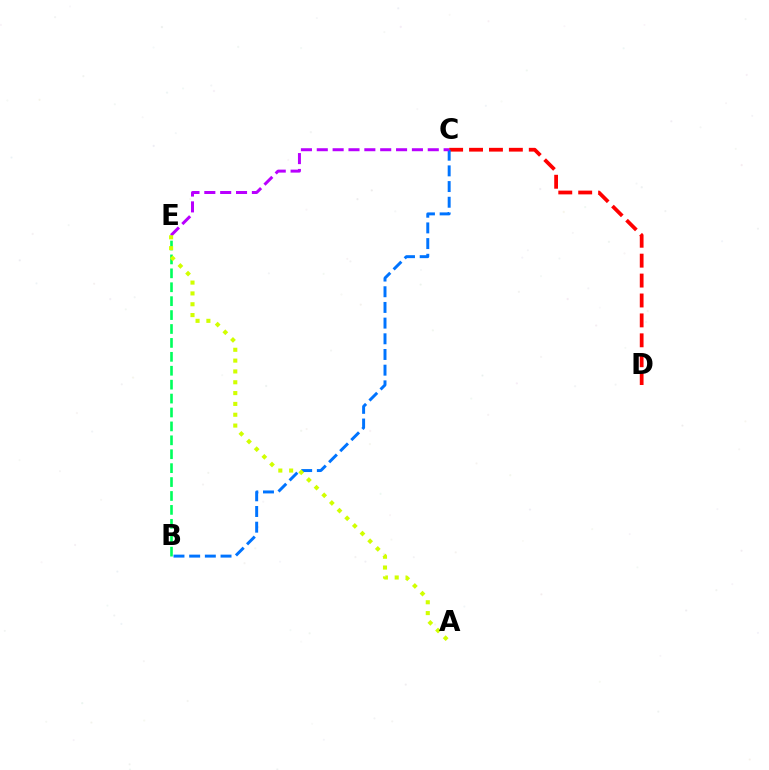{('B', 'E'): [{'color': '#00ff5c', 'line_style': 'dashed', 'thickness': 1.89}], ('C', 'D'): [{'color': '#ff0000', 'line_style': 'dashed', 'thickness': 2.71}], ('B', 'C'): [{'color': '#0074ff', 'line_style': 'dashed', 'thickness': 2.13}], ('C', 'E'): [{'color': '#b900ff', 'line_style': 'dashed', 'thickness': 2.15}], ('A', 'E'): [{'color': '#d1ff00', 'line_style': 'dotted', 'thickness': 2.94}]}